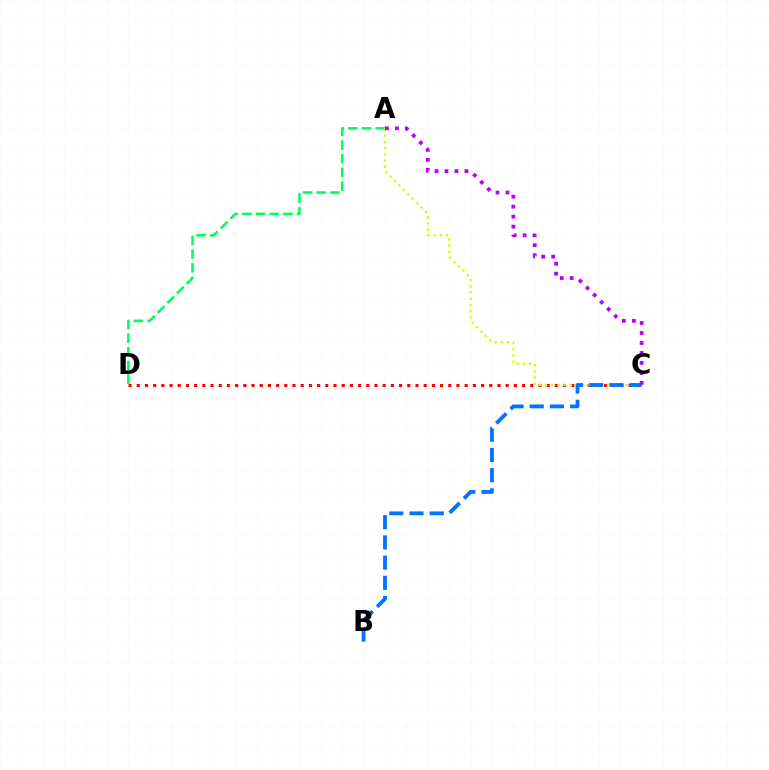{('C', 'D'): [{'color': '#ff0000', 'line_style': 'dotted', 'thickness': 2.23}], ('A', 'D'): [{'color': '#00ff5c', 'line_style': 'dashed', 'thickness': 1.86}], ('A', 'C'): [{'color': '#d1ff00', 'line_style': 'dotted', 'thickness': 1.69}, {'color': '#b900ff', 'line_style': 'dotted', 'thickness': 2.71}], ('B', 'C'): [{'color': '#0074ff', 'line_style': 'dashed', 'thickness': 2.75}]}